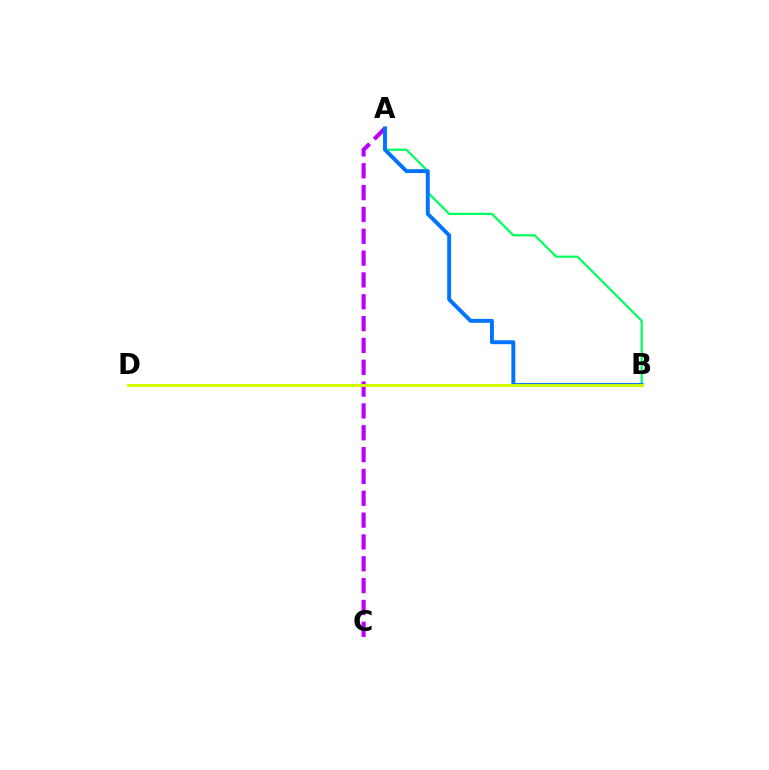{('A', 'C'): [{'color': '#b900ff', 'line_style': 'dashed', 'thickness': 2.97}], ('B', 'D'): [{'color': '#ff0000', 'line_style': 'dotted', 'thickness': 1.9}, {'color': '#d1ff00', 'line_style': 'solid', 'thickness': 2.09}], ('A', 'B'): [{'color': '#00ff5c', 'line_style': 'solid', 'thickness': 1.6}, {'color': '#0074ff', 'line_style': 'solid', 'thickness': 2.81}]}